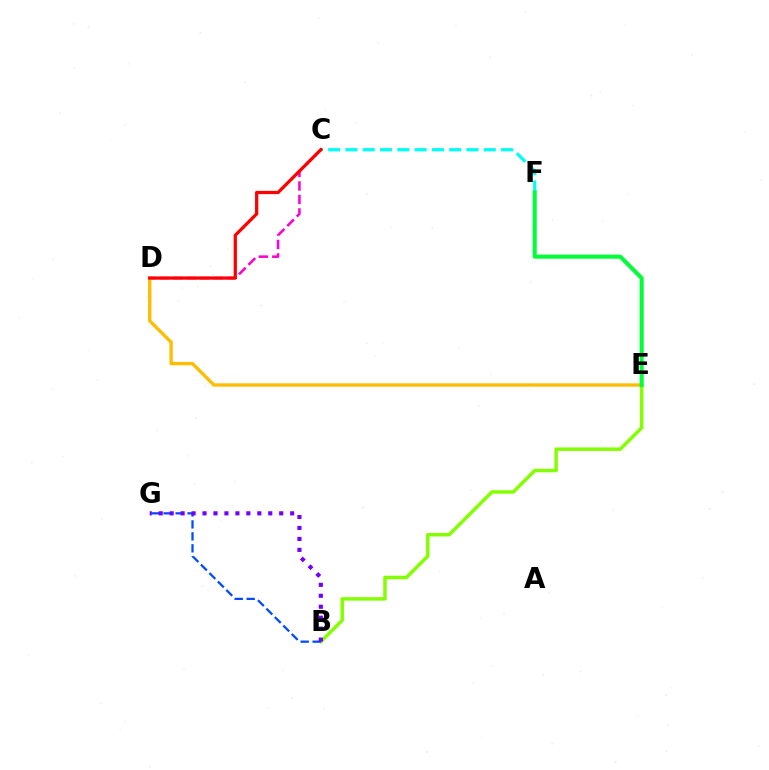{('C', 'D'): [{'color': '#ff00cf', 'line_style': 'dashed', 'thickness': 1.83}, {'color': '#ff0000', 'line_style': 'solid', 'thickness': 2.34}], ('D', 'E'): [{'color': '#ffbd00', 'line_style': 'solid', 'thickness': 2.4}], ('B', 'E'): [{'color': '#84ff00', 'line_style': 'solid', 'thickness': 2.5}], ('C', 'F'): [{'color': '#00fff6', 'line_style': 'dashed', 'thickness': 2.35}], ('B', 'G'): [{'color': '#004bff', 'line_style': 'dashed', 'thickness': 1.62}, {'color': '#7200ff', 'line_style': 'dotted', 'thickness': 2.98}], ('E', 'F'): [{'color': '#00ff39', 'line_style': 'solid', 'thickness': 2.91}]}